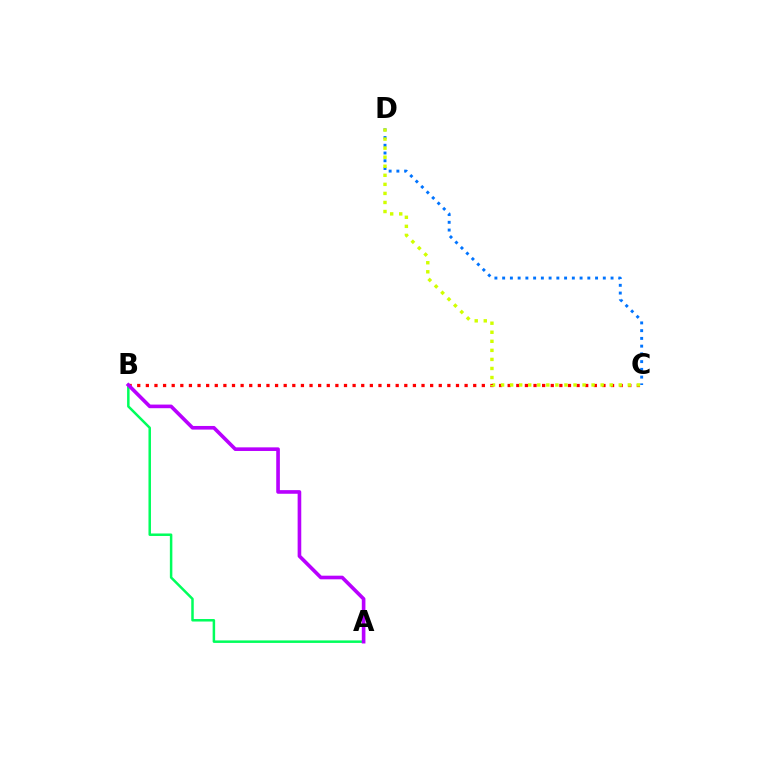{('B', 'C'): [{'color': '#ff0000', 'line_style': 'dotted', 'thickness': 2.34}], ('A', 'B'): [{'color': '#00ff5c', 'line_style': 'solid', 'thickness': 1.8}, {'color': '#b900ff', 'line_style': 'solid', 'thickness': 2.61}], ('C', 'D'): [{'color': '#0074ff', 'line_style': 'dotted', 'thickness': 2.1}, {'color': '#d1ff00', 'line_style': 'dotted', 'thickness': 2.46}]}